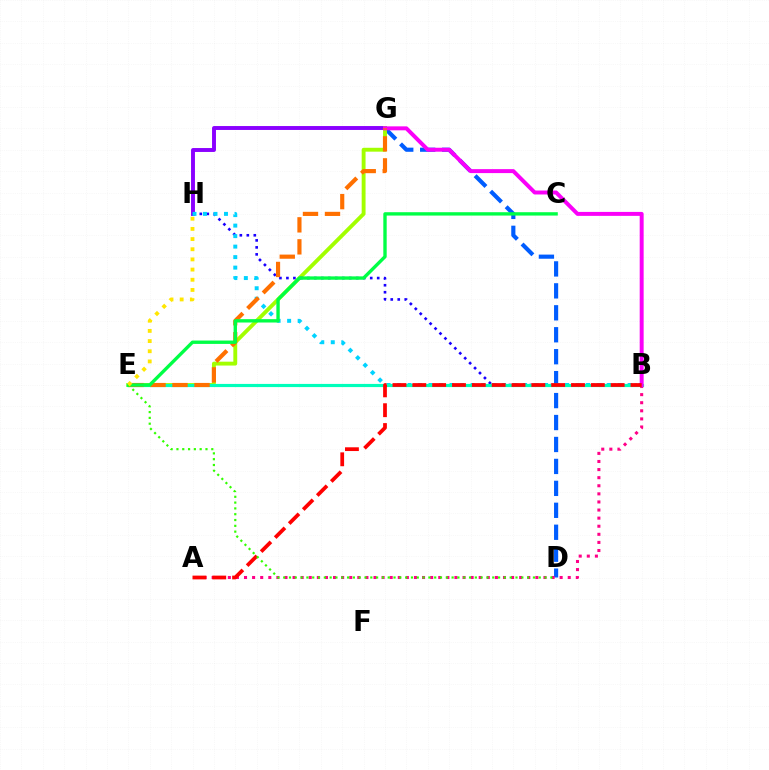{('G', 'H'): [{'color': '#8a00ff', 'line_style': 'solid', 'thickness': 2.82}], ('D', 'G'): [{'color': '#005dff', 'line_style': 'dashed', 'thickness': 2.98}], ('E', 'G'): [{'color': '#a2ff00', 'line_style': 'solid', 'thickness': 2.79}, {'color': '#ff7000', 'line_style': 'dashed', 'thickness': 2.99}], ('B', 'H'): [{'color': '#1900ff', 'line_style': 'dotted', 'thickness': 1.9}, {'color': '#00d3ff', 'line_style': 'dotted', 'thickness': 2.85}], ('A', 'B'): [{'color': '#ff0088', 'line_style': 'dotted', 'thickness': 2.2}, {'color': '#ff0000', 'line_style': 'dashed', 'thickness': 2.69}], ('B', 'E'): [{'color': '#00ffbb', 'line_style': 'solid', 'thickness': 2.28}], ('B', 'G'): [{'color': '#fa00f9', 'line_style': 'solid', 'thickness': 2.85}], ('C', 'E'): [{'color': '#00ff45', 'line_style': 'solid', 'thickness': 2.42}], ('D', 'E'): [{'color': '#31ff00', 'line_style': 'dotted', 'thickness': 1.58}], ('E', 'H'): [{'color': '#ffe600', 'line_style': 'dotted', 'thickness': 2.76}]}